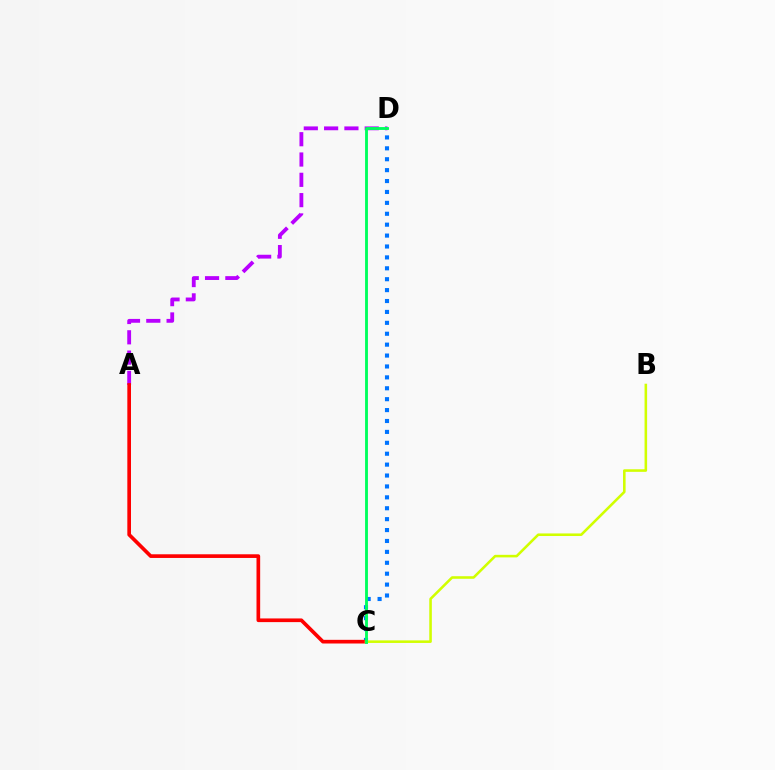{('A', 'D'): [{'color': '#b900ff', 'line_style': 'dashed', 'thickness': 2.76}], ('C', 'D'): [{'color': '#0074ff', 'line_style': 'dotted', 'thickness': 2.96}, {'color': '#00ff5c', 'line_style': 'solid', 'thickness': 2.06}], ('A', 'C'): [{'color': '#ff0000', 'line_style': 'solid', 'thickness': 2.64}], ('B', 'C'): [{'color': '#d1ff00', 'line_style': 'solid', 'thickness': 1.85}]}